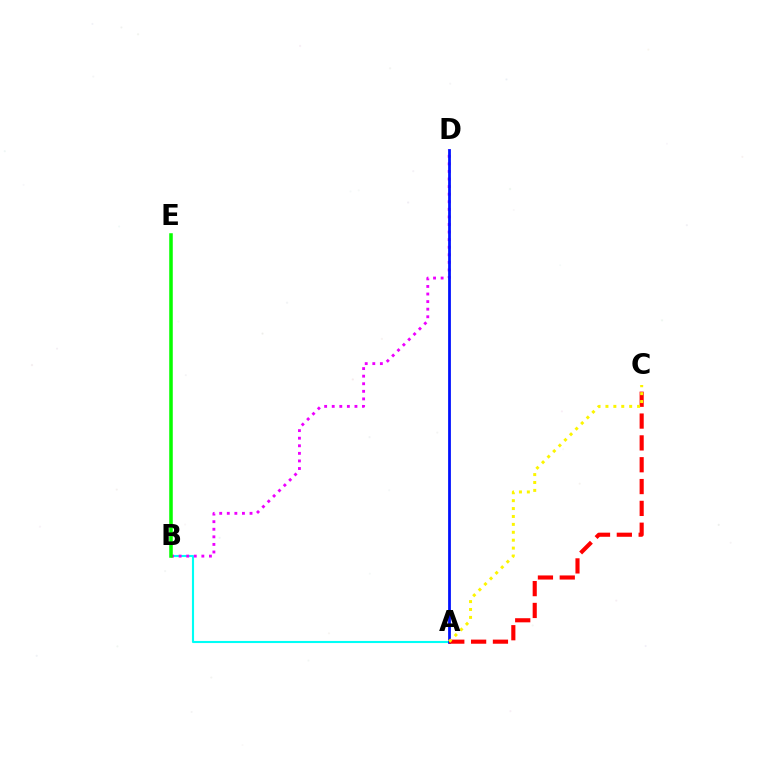{('A', 'B'): [{'color': '#00fff6', 'line_style': 'solid', 'thickness': 1.52}], ('B', 'D'): [{'color': '#ee00ff', 'line_style': 'dotted', 'thickness': 2.06}], ('A', 'D'): [{'color': '#0010ff', 'line_style': 'solid', 'thickness': 1.99}], ('A', 'C'): [{'color': '#ff0000', 'line_style': 'dashed', 'thickness': 2.97}, {'color': '#fcf500', 'line_style': 'dotted', 'thickness': 2.15}], ('B', 'E'): [{'color': '#08ff00', 'line_style': 'solid', 'thickness': 2.55}]}